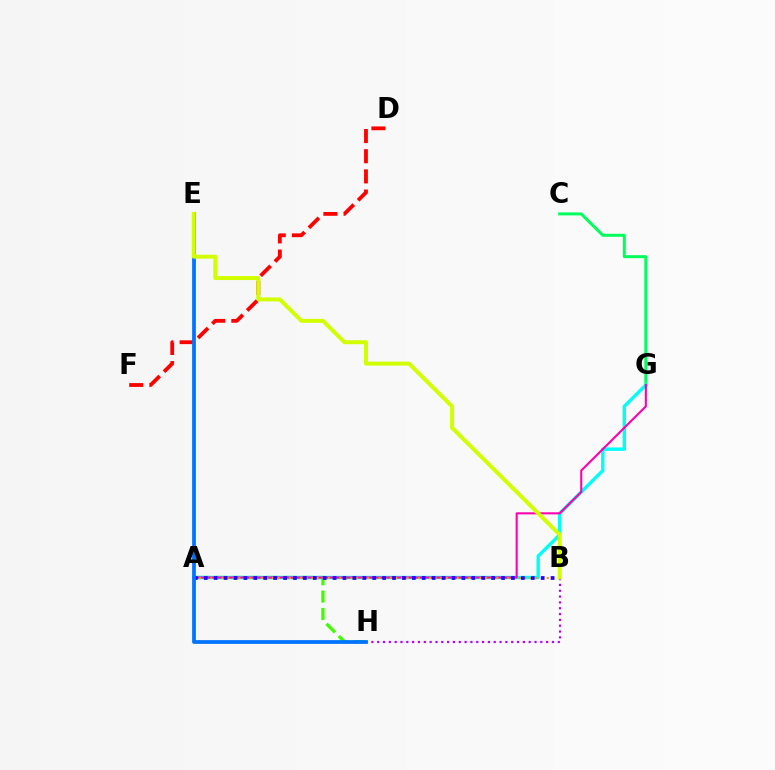{('A', 'H'): [{'color': '#3dff00', 'line_style': 'dashed', 'thickness': 2.36}], ('C', 'G'): [{'color': '#00ff5c', 'line_style': 'solid', 'thickness': 2.17}], ('A', 'G'): [{'color': '#00fff6', 'line_style': 'solid', 'thickness': 2.44}, {'color': '#ff00ac', 'line_style': 'solid', 'thickness': 1.51}], ('D', 'F'): [{'color': '#ff0000', 'line_style': 'dashed', 'thickness': 2.74}], ('A', 'B'): [{'color': '#ff9400', 'line_style': 'dotted', 'thickness': 1.52}, {'color': '#2500ff', 'line_style': 'dotted', 'thickness': 2.69}], ('B', 'H'): [{'color': '#b900ff', 'line_style': 'dotted', 'thickness': 1.58}], ('E', 'H'): [{'color': '#0074ff', 'line_style': 'solid', 'thickness': 2.71}], ('B', 'E'): [{'color': '#d1ff00', 'line_style': 'solid', 'thickness': 2.85}]}